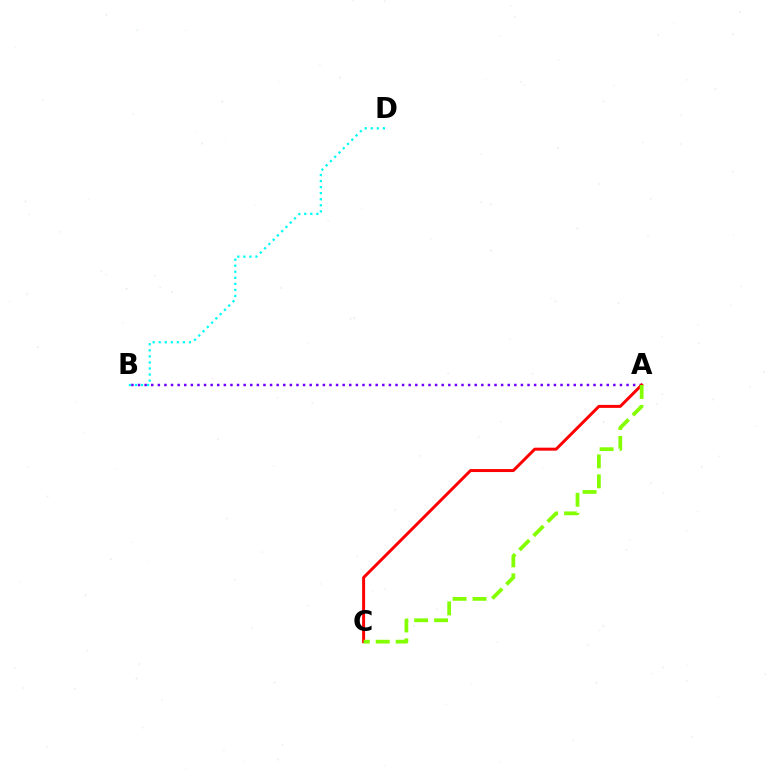{('A', 'B'): [{'color': '#7200ff', 'line_style': 'dotted', 'thickness': 1.79}], ('B', 'D'): [{'color': '#00fff6', 'line_style': 'dotted', 'thickness': 1.64}], ('A', 'C'): [{'color': '#ff0000', 'line_style': 'solid', 'thickness': 2.15}, {'color': '#84ff00', 'line_style': 'dashed', 'thickness': 2.71}]}